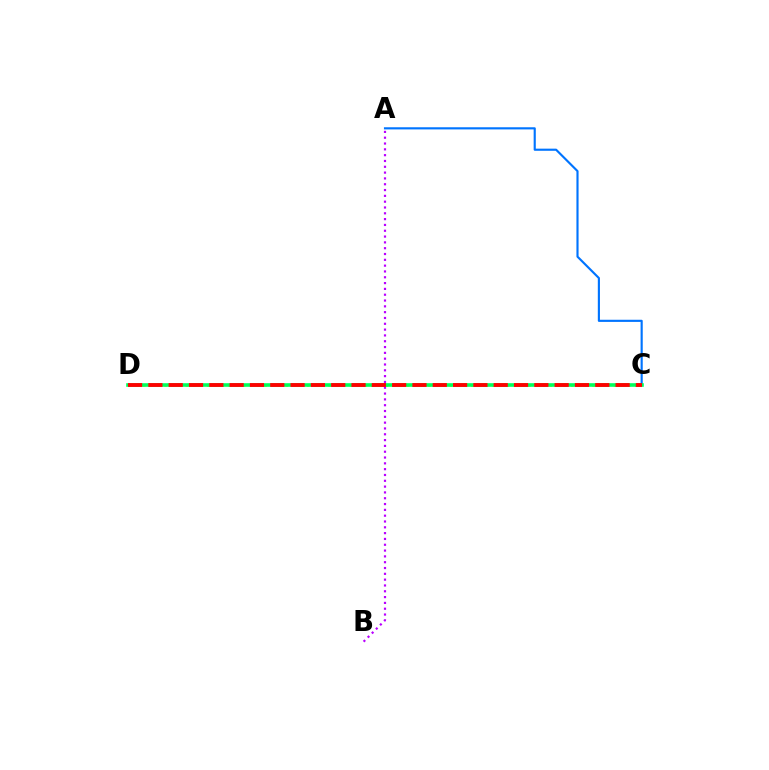{('A', 'C'): [{'color': '#0074ff', 'line_style': 'solid', 'thickness': 1.54}], ('C', 'D'): [{'color': '#d1ff00', 'line_style': 'dotted', 'thickness': 1.94}, {'color': '#00ff5c', 'line_style': 'solid', 'thickness': 2.61}, {'color': '#ff0000', 'line_style': 'dashed', 'thickness': 2.76}], ('A', 'B'): [{'color': '#b900ff', 'line_style': 'dotted', 'thickness': 1.58}]}